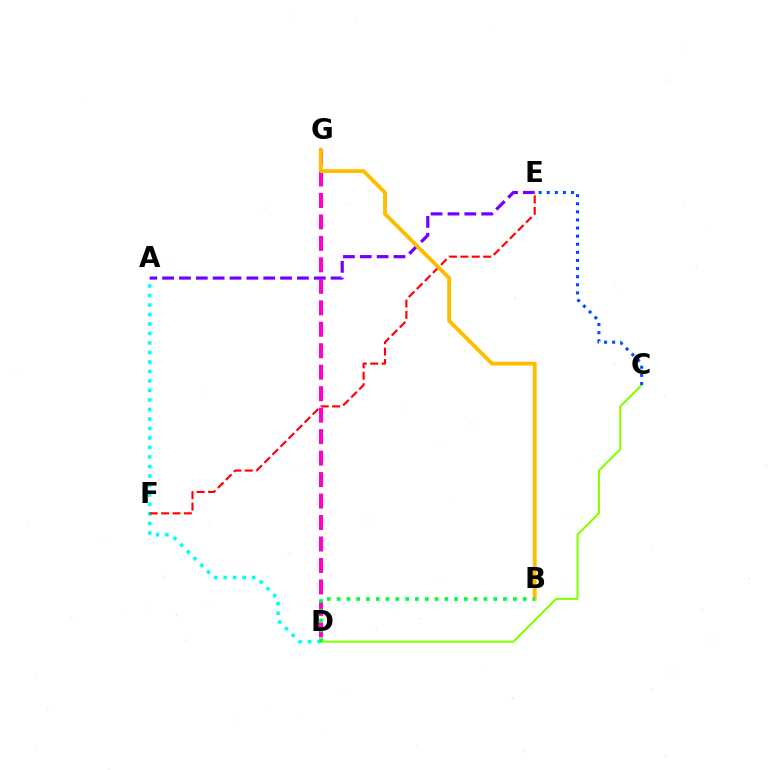{('A', 'D'): [{'color': '#00fff6', 'line_style': 'dotted', 'thickness': 2.58}], ('E', 'F'): [{'color': '#ff0000', 'line_style': 'dashed', 'thickness': 1.55}], ('A', 'E'): [{'color': '#7200ff', 'line_style': 'dashed', 'thickness': 2.29}], ('D', 'G'): [{'color': '#ff00cf', 'line_style': 'dashed', 'thickness': 2.92}], ('C', 'D'): [{'color': '#84ff00', 'line_style': 'solid', 'thickness': 1.5}], ('B', 'G'): [{'color': '#ffbd00', 'line_style': 'solid', 'thickness': 2.78}], ('B', 'D'): [{'color': '#00ff39', 'line_style': 'dotted', 'thickness': 2.66}], ('C', 'E'): [{'color': '#004bff', 'line_style': 'dotted', 'thickness': 2.2}]}